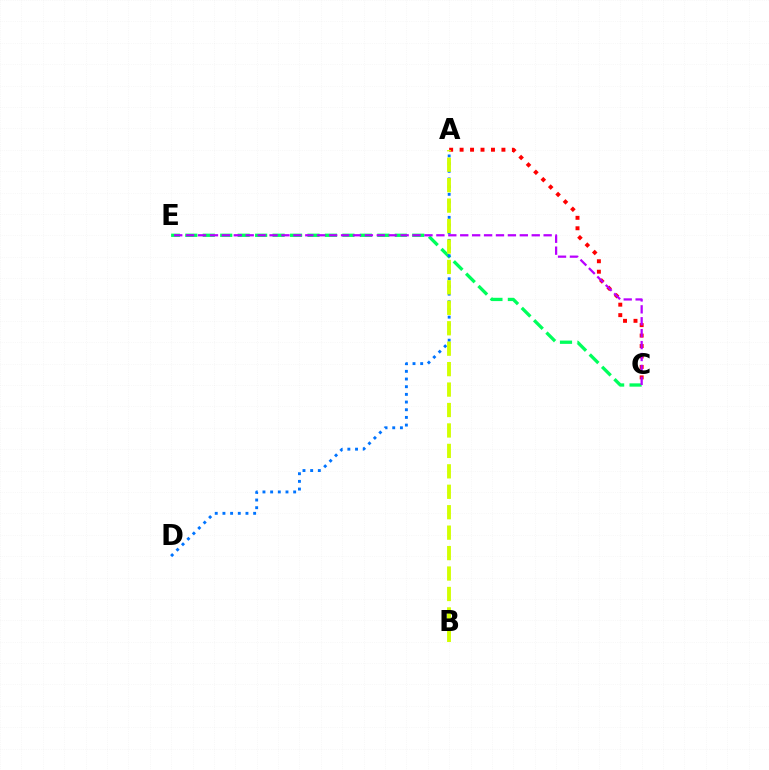{('A', 'C'): [{'color': '#ff0000', 'line_style': 'dotted', 'thickness': 2.84}], ('C', 'E'): [{'color': '#00ff5c', 'line_style': 'dashed', 'thickness': 2.37}, {'color': '#b900ff', 'line_style': 'dashed', 'thickness': 1.62}], ('A', 'D'): [{'color': '#0074ff', 'line_style': 'dotted', 'thickness': 2.09}], ('A', 'B'): [{'color': '#d1ff00', 'line_style': 'dashed', 'thickness': 2.78}]}